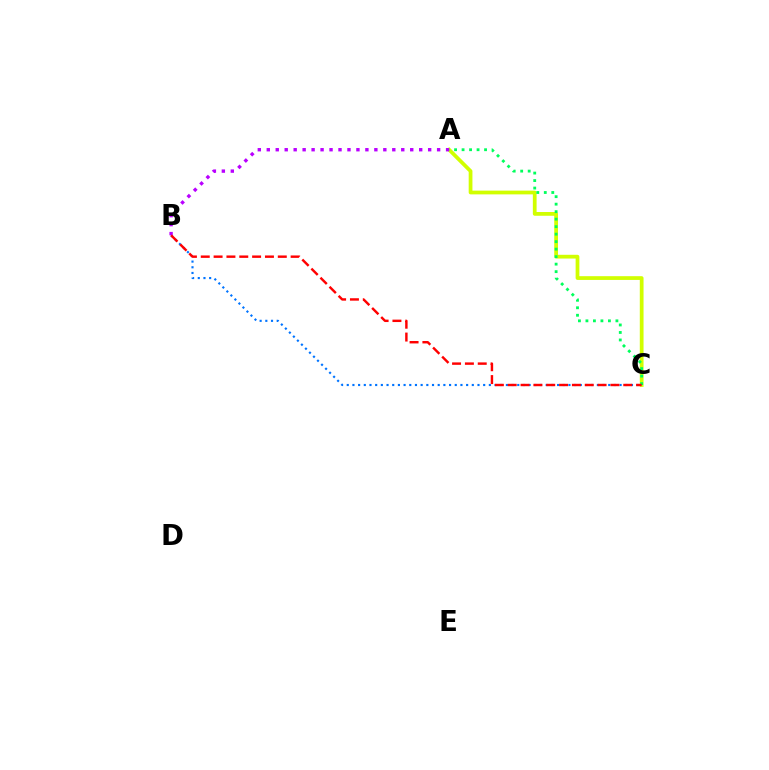{('A', 'C'): [{'color': '#d1ff00', 'line_style': 'solid', 'thickness': 2.7}, {'color': '#00ff5c', 'line_style': 'dotted', 'thickness': 2.04}], ('B', 'C'): [{'color': '#0074ff', 'line_style': 'dotted', 'thickness': 1.54}, {'color': '#ff0000', 'line_style': 'dashed', 'thickness': 1.74}], ('A', 'B'): [{'color': '#b900ff', 'line_style': 'dotted', 'thickness': 2.44}]}